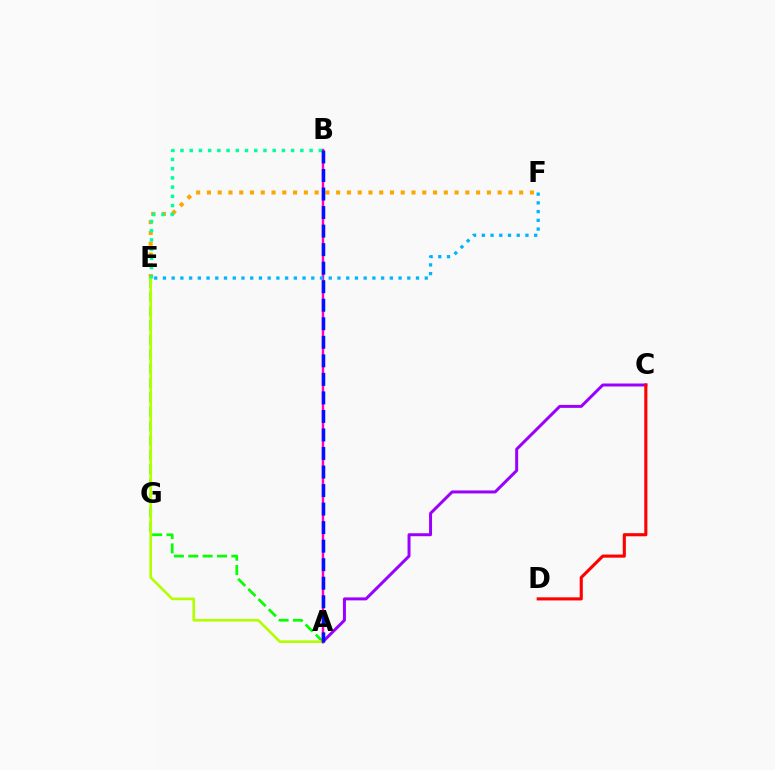{('A', 'C'): [{'color': '#9b00ff', 'line_style': 'solid', 'thickness': 2.15}], ('E', 'F'): [{'color': '#ffa500', 'line_style': 'dotted', 'thickness': 2.93}, {'color': '#00b5ff', 'line_style': 'dotted', 'thickness': 2.37}], ('C', 'D'): [{'color': '#ff0000', 'line_style': 'solid', 'thickness': 2.24}], ('A', 'E'): [{'color': '#08ff00', 'line_style': 'dashed', 'thickness': 1.95}, {'color': '#b3ff00', 'line_style': 'solid', 'thickness': 1.9}], ('A', 'B'): [{'color': '#ff00bd', 'line_style': 'solid', 'thickness': 1.75}, {'color': '#0010ff', 'line_style': 'dashed', 'thickness': 2.52}], ('B', 'E'): [{'color': '#00ff9d', 'line_style': 'dotted', 'thickness': 2.51}]}